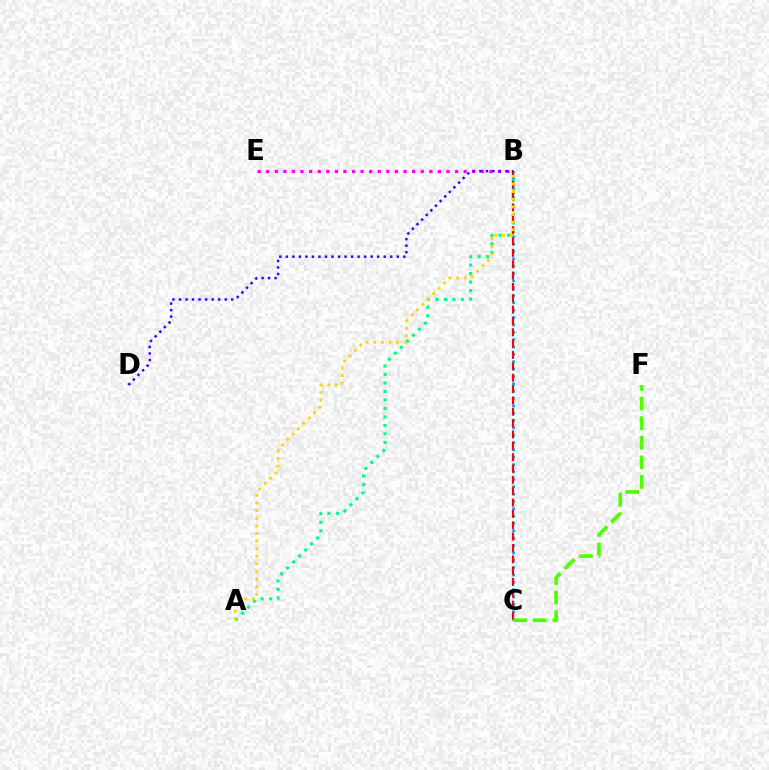{('B', 'E'): [{'color': '#ff00ed', 'line_style': 'dotted', 'thickness': 2.33}], ('A', 'B'): [{'color': '#00ff86', 'line_style': 'dotted', 'thickness': 2.31}, {'color': '#ffd500', 'line_style': 'dotted', 'thickness': 2.07}], ('B', 'C'): [{'color': '#009eff', 'line_style': 'dotted', 'thickness': 2.0}, {'color': '#ff0000', 'line_style': 'dashed', 'thickness': 1.54}], ('B', 'D'): [{'color': '#3700ff', 'line_style': 'dotted', 'thickness': 1.77}], ('C', 'F'): [{'color': '#4fff00', 'line_style': 'dashed', 'thickness': 2.66}]}